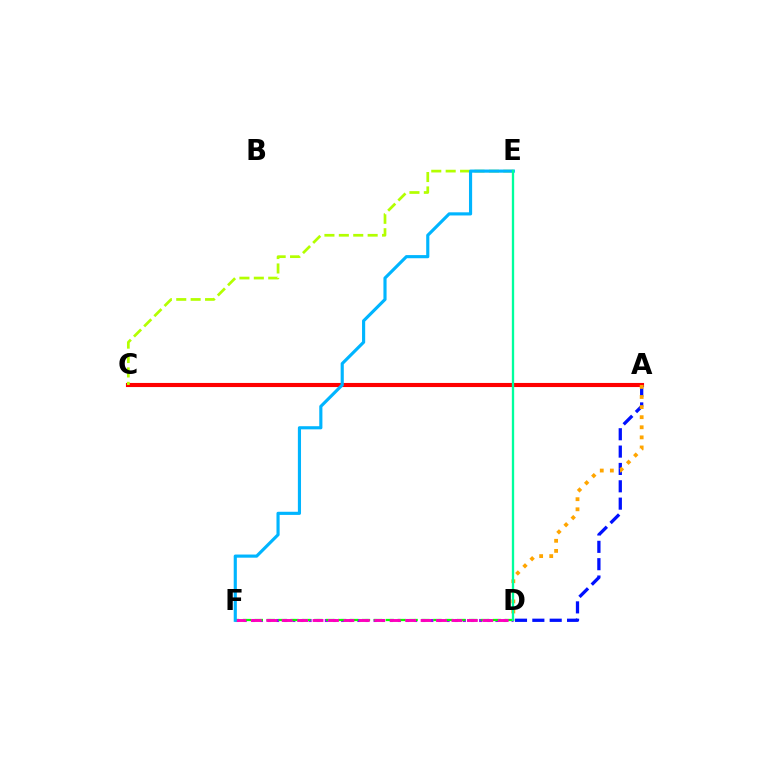{('D', 'F'): [{'color': '#9b00ff', 'line_style': 'dotted', 'thickness': 2.21}, {'color': '#08ff00', 'line_style': 'dashed', 'thickness': 1.62}, {'color': '#ff00bd', 'line_style': 'dashed', 'thickness': 2.1}], ('A', 'C'): [{'color': '#ff0000', 'line_style': 'solid', 'thickness': 2.96}], ('C', 'E'): [{'color': '#b3ff00', 'line_style': 'dashed', 'thickness': 1.96}], ('A', 'D'): [{'color': '#0010ff', 'line_style': 'dashed', 'thickness': 2.36}, {'color': '#ffa500', 'line_style': 'dotted', 'thickness': 2.74}], ('E', 'F'): [{'color': '#00b5ff', 'line_style': 'solid', 'thickness': 2.26}], ('D', 'E'): [{'color': '#00ff9d', 'line_style': 'solid', 'thickness': 1.67}]}